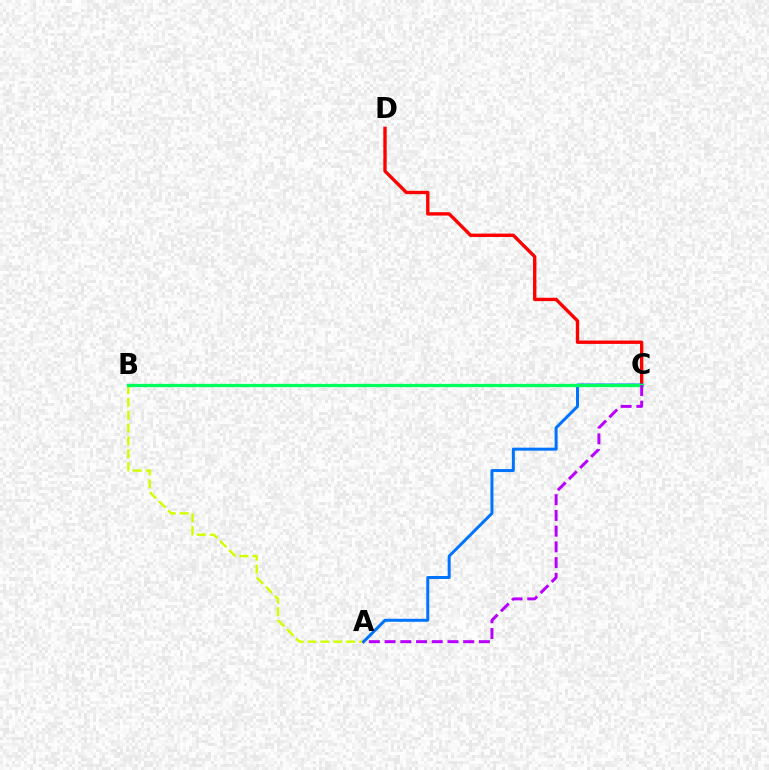{('A', 'B'): [{'color': '#d1ff00', 'line_style': 'dashed', 'thickness': 1.75}], ('C', 'D'): [{'color': '#ff0000', 'line_style': 'solid', 'thickness': 2.42}], ('A', 'C'): [{'color': '#0074ff', 'line_style': 'solid', 'thickness': 2.16}, {'color': '#b900ff', 'line_style': 'dashed', 'thickness': 2.14}], ('B', 'C'): [{'color': '#00ff5c', 'line_style': 'solid', 'thickness': 2.36}]}